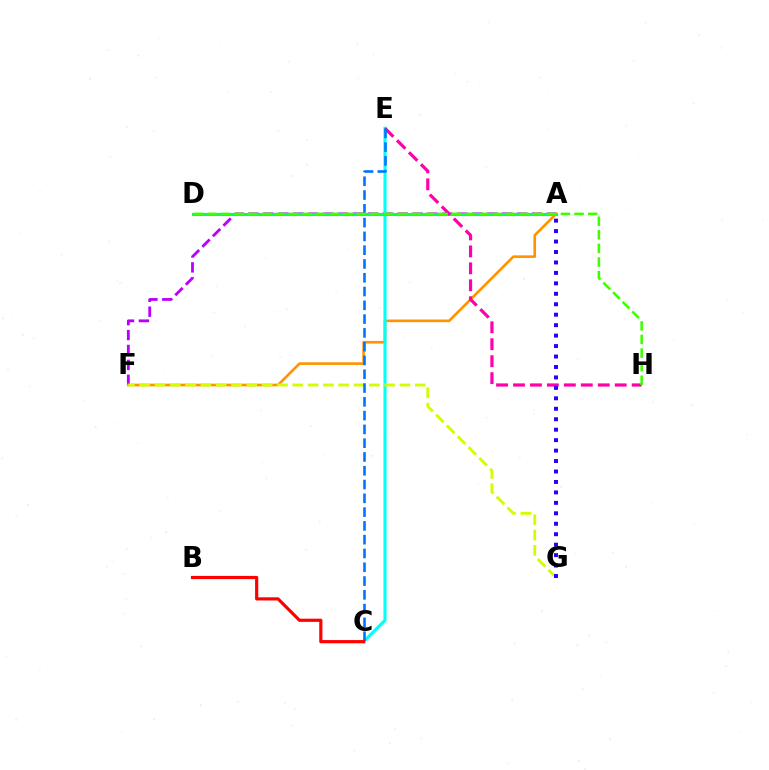{('A', 'F'): [{'color': '#b900ff', 'line_style': 'dashed', 'thickness': 2.03}, {'color': '#ff9400', 'line_style': 'solid', 'thickness': 1.9}], ('C', 'E'): [{'color': '#00fff6', 'line_style': 'solid', 'thickness': 2.22}, {'color': '#0074ff', 'line_style': 'dashed', 'thickness': 1.87}], ('A', 'D'): [{'color': '#00ff5c', 'line_style': 'solid', 'thickness': 2.21}], ('F', 'G'): [{'color': '#d1ff00', 'line_style': 'dashed', 'thickness': 2.08}], ('E', 'H'): [{'color': '#ff00ac', 'line_style': 'dashed', 'thickness': 2.3}], ('A', 'G'): [{'color': '#2500ff', 'line_style': 'dotted', 'thickness': 2.84}], ('B', 'C'): [{'color': '#ff0000', 'line_style': 'solid', 'thickness': 2.29}], ('D', 'H'): [{'color': '#3dff00', 'line_style': 'dashed', 'thickness': 1.85}]}